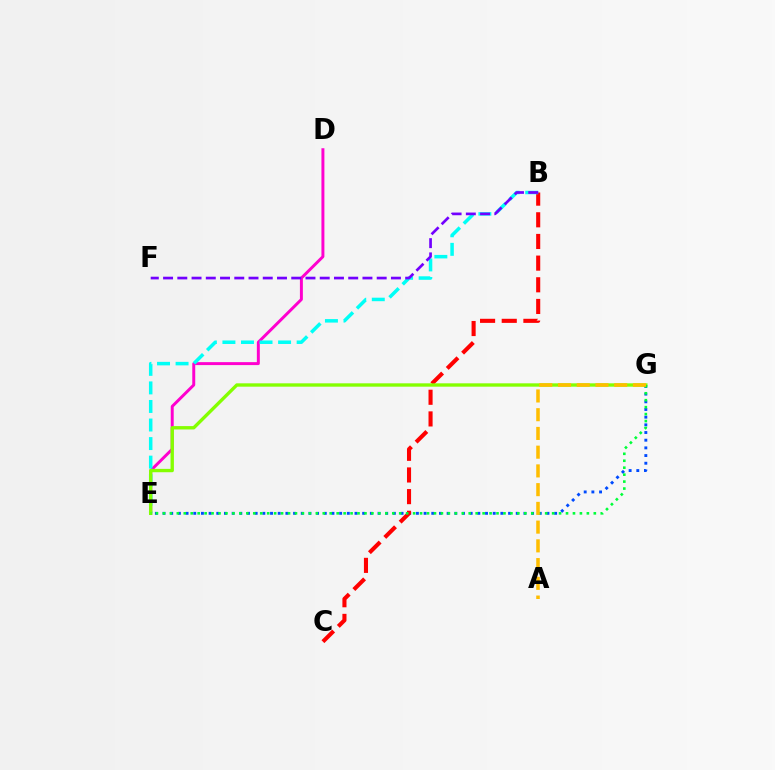{('E', 'G'): [{'color': '#004bff', 'line_style': 'dotted', 'thickness': 2.09}, {'color': '#84ff00', 'line_style': 'solid', 'thickness': 2.42}, {'color': '#00ff39', 'line_style': 'dotted', 'thickness': 1.89}], ('D', 'E'): [{'color': '#ff00cf', 'line_style': 'solid', 'thickness': 2.13}], ('B', 'C'): [{'color': '#ff0000', 'line_style': 'dashed', 'thickness': 2.94}], ('B', 'E'): [{'color': '#00fff6', 'line_style': 'dashed', 'thickness': 2.52}], ('B', 'F'): [{'color': '#7200ff', 'line_style': 'dashed', 'thickness': 1.93}], ('A', 'G'): [{'color': '#ffbd00', 'line_style': 'dashed', 'thickness': 2.55}]}